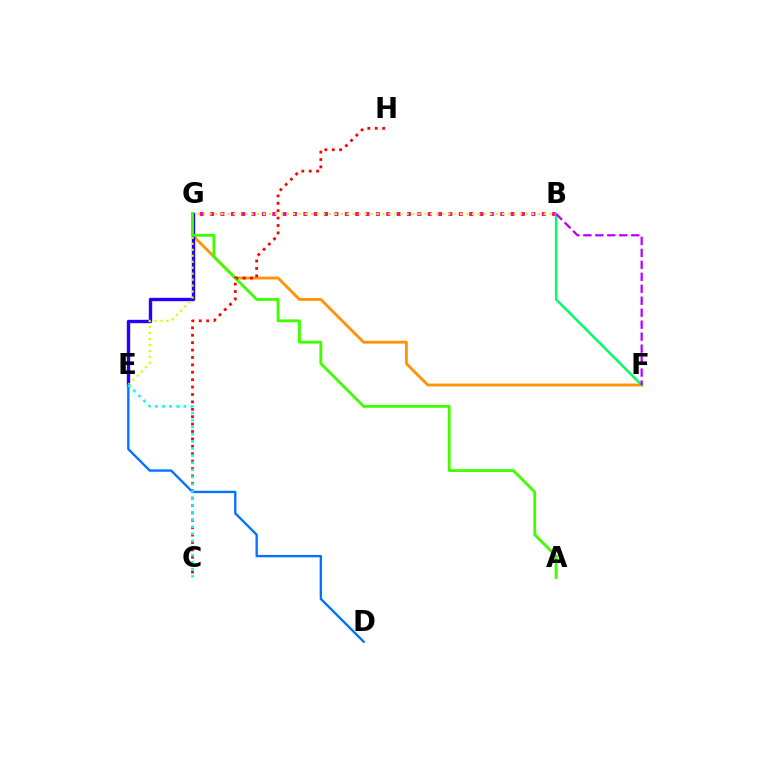{('F', 'G'): [{'color': '#ff9400', 'line_style': 'solid', 'thickness': 2.04}], ('B', 'G'): [{'color': '#ff00ac', 'line_style': 'dotted', 'thickness': 2.82}], ('B', 'F'): [{'color': '#00ff5c', 'line_style': 'solid', 'thickness': 1.74}, {'color': '#b900ff', 'line_style': 'dashed', 'thickness': 1.63}], ('E', 'G'): [{'color': '#2500ff', 'line_style': 'solid', 'thickness': 2.42}], ('B', 'E'): [{'color': '#d1ff00', 'line_style': 'dotted', 'thickness': 1.62}], ('A', 'G'): [{'color': '#3dff00', 'line_style': 'solid', 'thickness': 2.04}], ('C', 'H'): [{'color': '#ff0000', 'line_style': 'dotted', 'thickness': 2.01}], ('D', 'E'): [{'color': '#0074ff', 'line_style': 'solid', 'thickness': 1.7}], ('C', 'E'): [{'color': '#00fff6', 'line_style': 'dotted', 'thickness': 1.93}]}